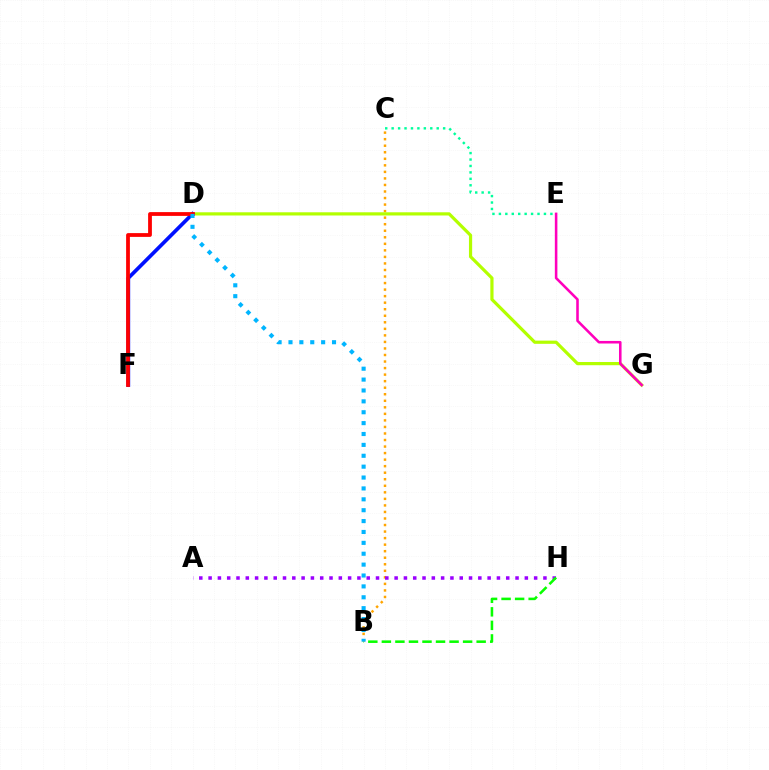{('B', 'C'): [{'color': '#ffa500', 'line_style': 'dotted', 'thickness': 1.78}], ('A', 'H'): [{'color': '#9b00ff', 'line_style': 'dotted', 'thickness': 2.53}], ('D', 'G'): [{'color': '#b3ff00', 'line_style': 'solid', 'thickness': 2.3}], ('E', 'G'): [{'color': '#ff00bd', 'line_style': 'solid', 'thickness': 1.84}], ('B', 'H'): [{'color': '#08ff00', 'line_style': 'dashed', 'thickness': 1.84}], ('D', 'F'): [{'color': '#0010ff', 'line_style': 'solid', 'thickness': 2.66}, {'color': '#ff0000', 'line_style': 'solid', 'thickness': 2.72}], ('C', 'E'): [{'color': '#00ff9d', 'line_style': 'dotted', 'thickness': 1.75}], ('B', 'D'): [{'color': '#00b5ff', 'line_style': 'dotted', 'thickness': 2.96}]}